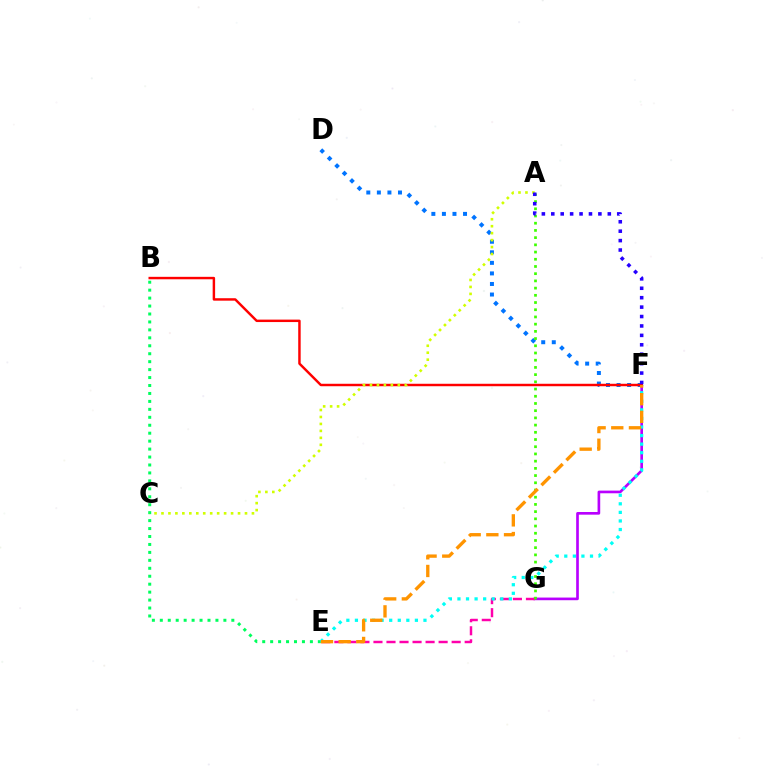{('D', 'F'): [{'color': '#0074ff', 'line_style': 'dotted', 'thickness': 2.87}], ('F', 'G'): [{'color': '#b900ff', 'line_style': 'solid', 'thickness': 1.92}], ('E', 'G'): [{'color': '#ff00ac', 'line_style': 'dashed', 'thickness': 1.77}], ('B', 'E'): [{'color': '#00ff5c', 'line_style': 'dotted', 'thickness': 2.16}], ('A', 'G'): [{'color': '#3dff00', 'line_style': 'dotted', 'thickness': 1.96}], ('E', 'F'): [{'color': '#00fff6', 'line_style': 'dotted', 'thickness': 2.33}, {'color': '#ff9400', 'line_style': 'dashed', 'thickness': 2.4}], ('B', 'F'): [{'color': '#ff0000', 'line_style': 'solid', 'thickness': 1.76}], ('A', 'C'): [{'color': '#d1ff00', 'line_style': 'dotted', 'thickness': 1.89}], ('A', 'F'): [{'color': '#2500ff', 'line_style': 'dotted', 'thickness': 2.56}]}